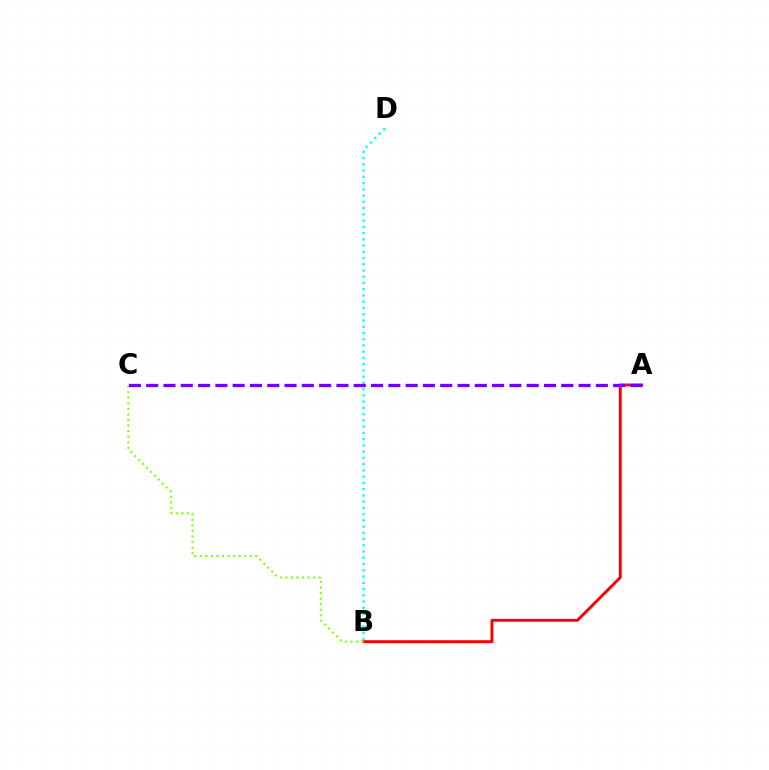{('B', 'D'): [{'color': '#00fff6', 'line_style': 'dotted', 'thickness': 1.7}], ('A', 'B'): [{'color': '#ff0000', 'line_style': 'solid', 'thickness': 2.12}], ('B', 'C'): [{'color': '#84ff00', 'line_style': 'dotted', 'thickness': 1.51}], ('A', 'C'): [{'color': '#7200ff', 'line_style': 'dashed', 'thickness': 2.35}]}